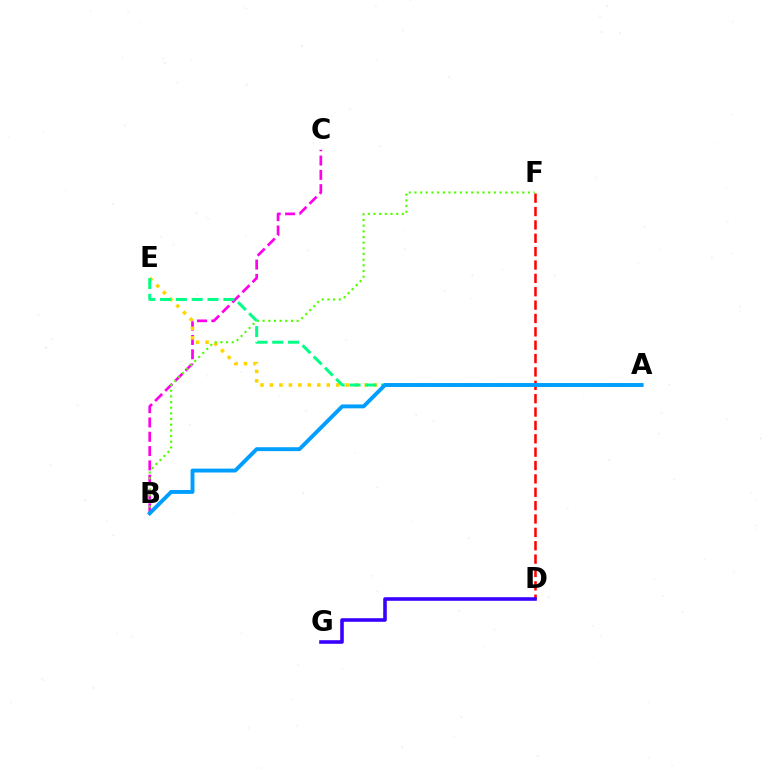{('D', 'F'): [{'color': '#ff0000', 'line_style': 'dashed', 'thickness': 1.82}], ('B', 'C'): [{'color': '#ff00ed', 'line_style': 'dashed', 'thickness': 1.94}], ('A', 'E'): [{'color': '#ffd500', 'line_style': 'dotted', 'thickness': 2.57}, {'color': '#00ff86', 'line_style': 'dashed', 'thickness': 2.15}], ('B', 'F'): [{'color': '#4fff00', 'line_style': 'dotted', 'thickness': 1.54}], ('A', 'B'): [{'color': '#009eff', 'line_style': 'solid', 'thickness': 2.8}], ('D', 'G'): [{'color': '#3700ff', 'line_style': 'solid', 'thickness': 2.57}]}